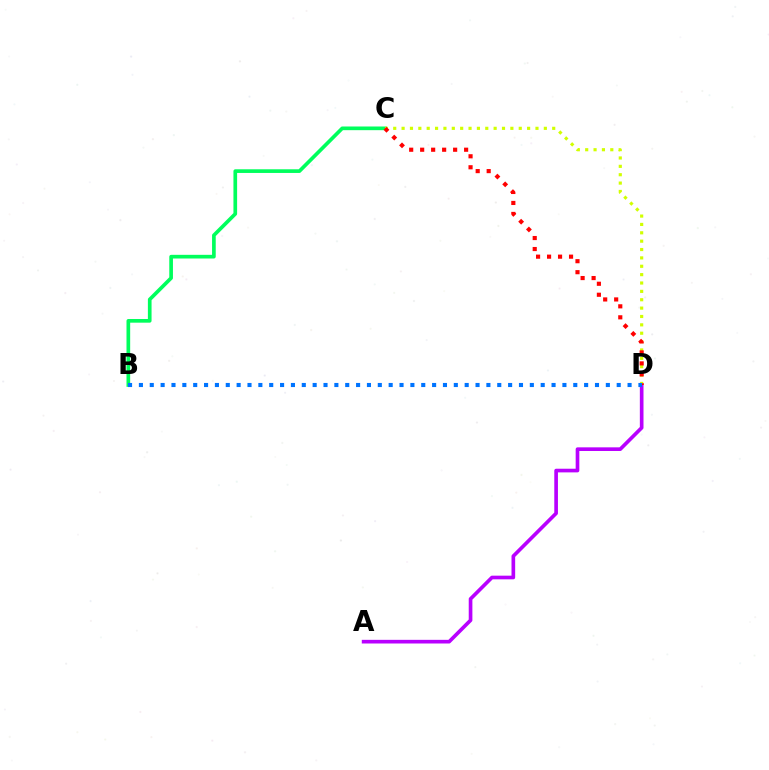{('B', 'C'): [{'color': '#00ff5c', 'line_style': 'solid', 'thickness': 2.65}], ('A', 'D'): [{'color': '#b900ff', 'line_style': 'solid', 'thickness': 2.63}], ('C', 'D'): [{'color': '#d1ff00', 'line_style': 'dotted', 'thickness': 2.27}, {'color': '#ff0000', 'line_style': 'dotted', 'thickness': 2.99}], ('B', 'D'): [{'color': '#0074ff', 'line_style': 'dotted', 'thickness': 2.95}]}